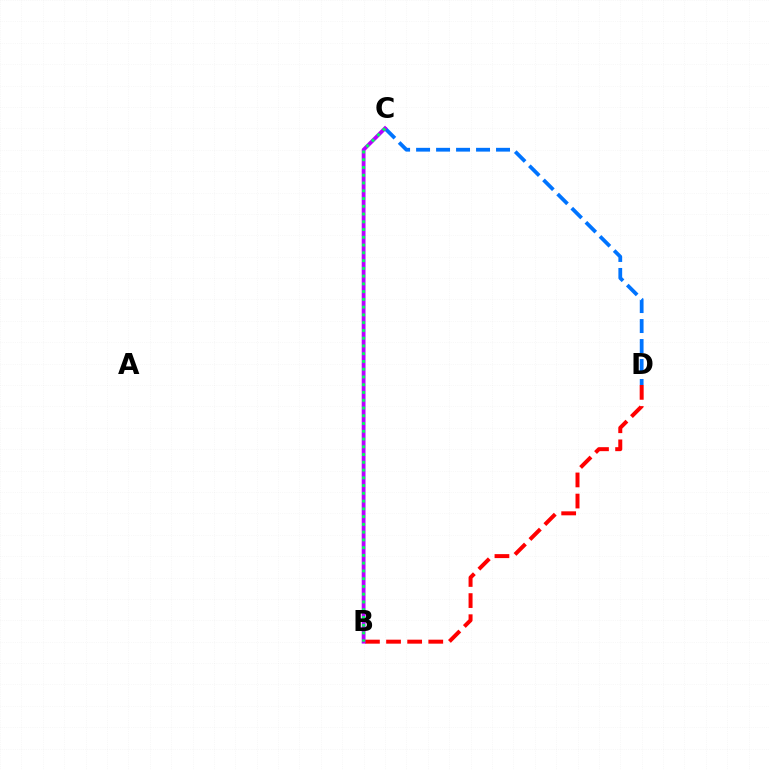{('C', 'D'): [{'color': '#0074ff', 'line_style': 'dashed', 'thickness': 2.71}], ('B', 'D'): [{'color': '#ff0000', 'line_style': 'dashed', 'thickness': 2.87}], ('B', 'C'): [{'color': '#d1ff00', 'line_style': 'solid', 'thickness': 1.56}, {'color': '#b900ff', 'line_style': 'solid', 'thickness': 2.73}, {'color': '#00ff5c', 'line_style': 'dotted', 'thickness': 2.11}]}